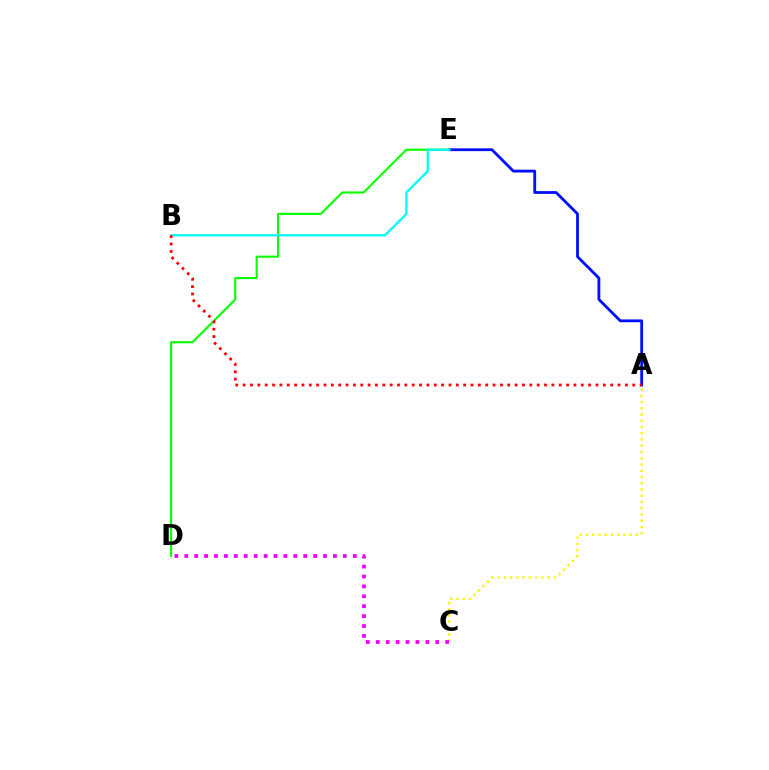{('A', 'C'): [{'color': '#fcf500', 'line_style': 'dotted', 'thickness': 1.7}], ('A', 'E'): [{'color': '#0010ff', 'line_style': 'solid', 'thickness': 2.03}], ('D', 'E'): [{'color': '#08ff00', 'line_style': 'solid', 'thickness': 1.53}], ('B', 'E'): [{'color': '#00fff6', 'line_style': 'solid', 'thickness': 1.65}], ('C', 'D'): [{'color': '#ee00ff', 'line_style': 'dotted', 'thickness': 2.69}], ('A', 'B'): [{'color': '#ff0000', 'line_style': 'dotted', 'thickness': 2.0}]}